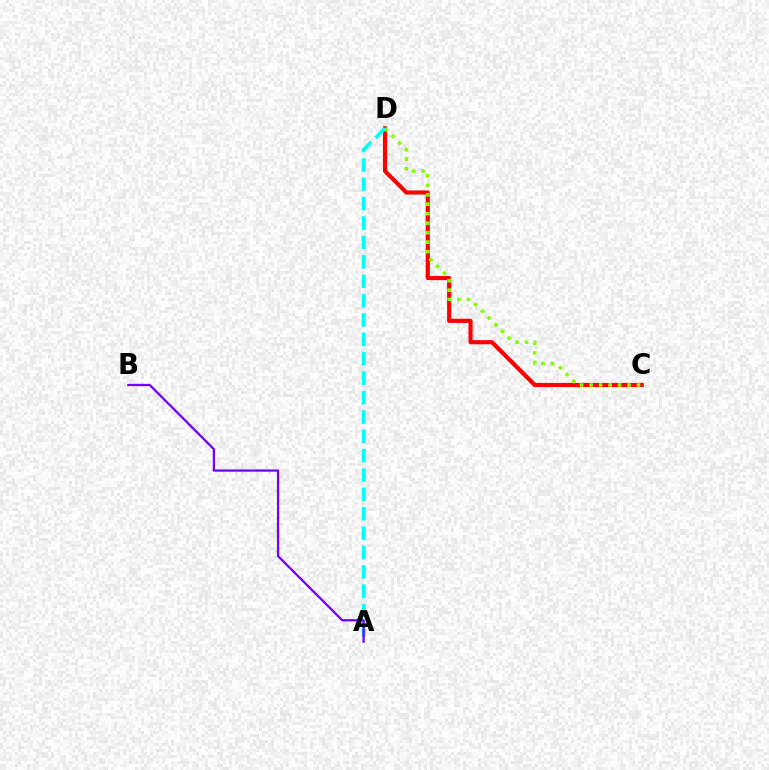{('C', 'D'): [{'color': '#ff0000', 'line_style': 'solid', 'thickness': 2.98}, {'color': '#84ff00', 'line_style': 'dotted', 'thickness': 2.58}], ('A', 'D'): [{'color': '#00fff6', 'line_style': 'dashed', 'thickness': 2.63}], ('A', 'B'): [{'color': '#7200ff', 'line_style': 'solid', 'thickness': 1.63}]}